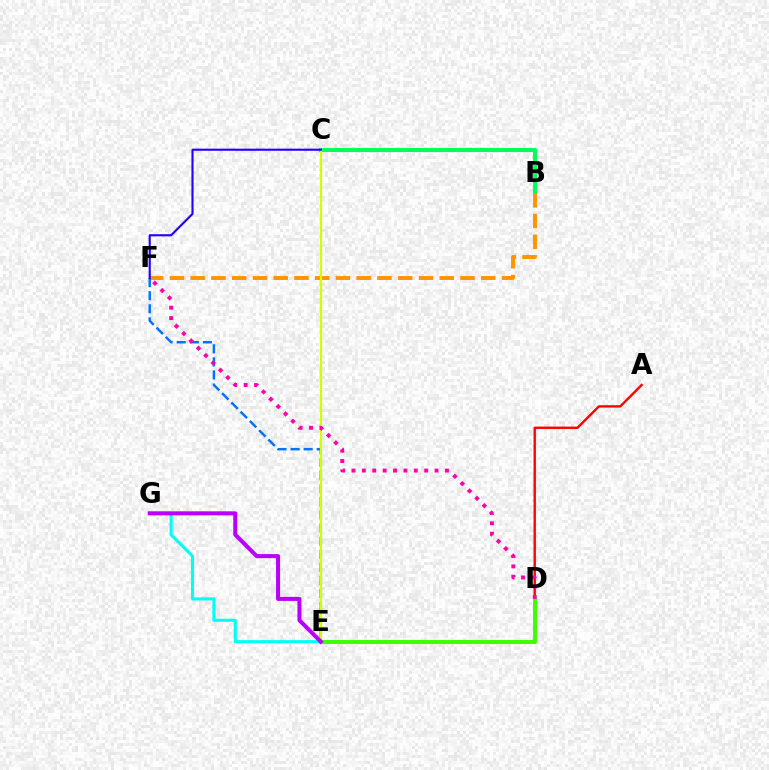{('A', 'D'): [{'color': '#ff0000', 'line_style': 'solid', 'thickness': 1.7}], ('B', 'C'): [{'color': '#00ff5c', 'line_style': 'solid', 'thickness': 2.95}], ('B', 'F'): [{'color': '#ff9400', 'line_style': 'dashed', 'thickness': 2.82}], ('E', 'F'): [{'color': '#0074ff', 'line_style': 'dashed', 'thickness': 1.78}], ('C', 'E'): [{'color': '#d1ff00', 'line_style': 'solid', 'thickness': 1.57}], ('E', 'G'): [{'color': '#00fff6', 'line_style': 'solid', 'thickness': 2.21}, {'color': '#b900ff', 'line_style': 'solid', 'thickness': 2.9}], ('D', 'E'): [{'color': '#3dff00', 'line_style': 'solid', 'thickness': 2.85}], ('C', 'F'): [{'color': '#2500ff', 'line_style': 'solid', 'thickness': 1.53}], ('D', 'F'): [{'color': '#ff00ac', 'line_style': 'dotted', 'thickness': 2.82}]}